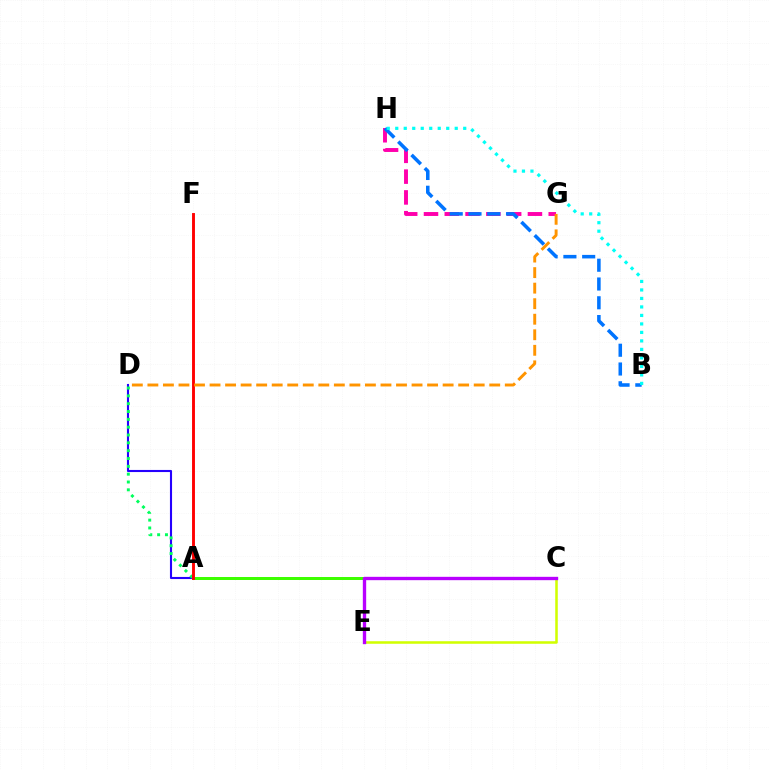{('G', 'H'): [{'color': '#ff00ac', 'line_style': 'dashed', 'thickness': 2.82}], ('B', 'H'): [{'color': '#0074ff', 'line_style': 'dashed', 'thickness': 2.55}, {'color': '#00fff6', 'line_style': 'dotted', 'thickness': 2.31}], ('C', 'E'): [{'color': '#d1ff00', 'line_style': 'solid', 'thickness': 1.83}, {'color': '#b900ff', 'line_style': 'solid', 'thickness': 2.41}], ('A', 'C'): [{'color': '#3dff00', 'line_style': 'solid', 'thickness': 2.16}], ('A', 'D'): [{'color': '#2500ff', 'line_style': 'solid', 'thickness': 1.52}, {'color': '#00ff5c', 'line_style': 'dotted', 'thickness': 2.13}], ('A', 'F'): [{'color': '#ff0000', 'line_style': 'solid', 'thickness': 2.08}], ('D', 'G'): [{'color': '#ff9400', 'line_style': 'dashed', 'thickness': 2.11}]}